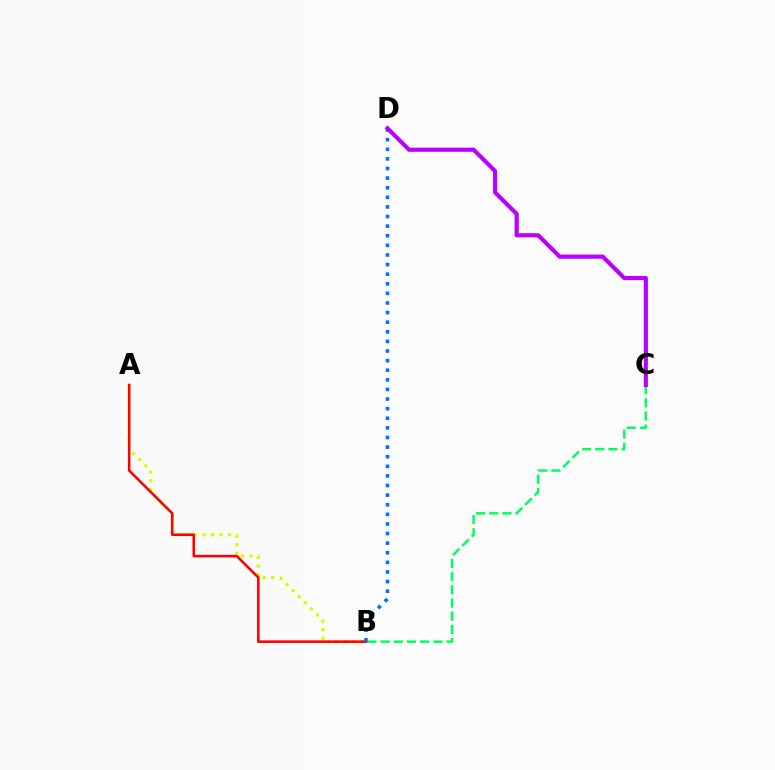{('A', 'B'): [{'color': '#d1ff00', 'line_style': 'dotted', 'thickness': 2.33}, {'color': '#ff0000', 'line_style': 'solid', 'thickness': 1.85}], ('B', 'C'): [{'color': '#00ff5c', 'line_style': 'dashed', 'thickness': 1.79}], ('B', 'D'): [{'color': '#0074ff', 'line_style': 'dotted', 'thickness': 2.61}], ('C', 'D'): [{'color': '#b900ff', 'line_style': 'solid', 'thickness': 2.98}]}